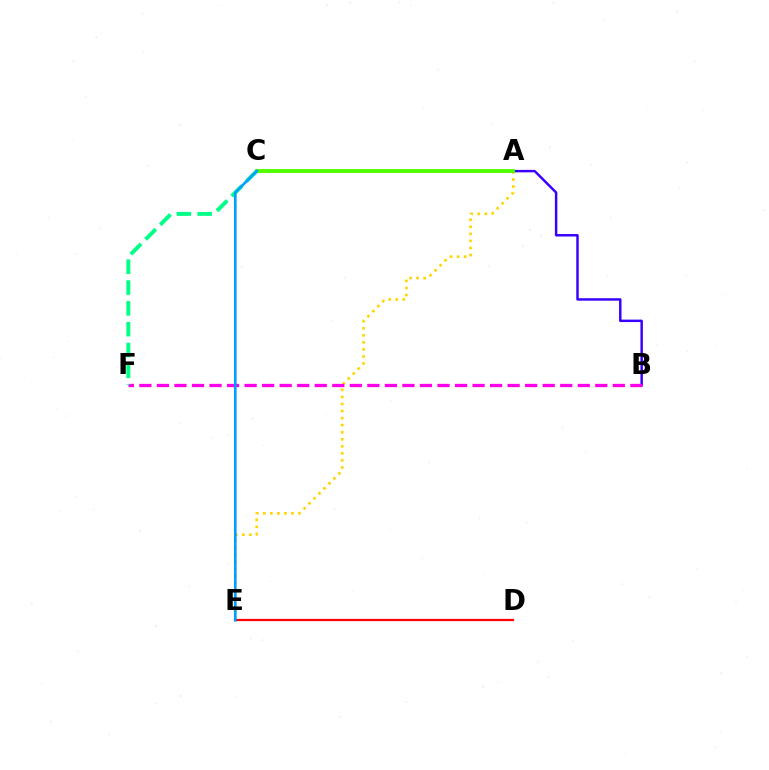{('A', 'E'): [{'color': '#ffd500', 'line_style': 'dotted', 'thickness': 1.92}], ('D', 'E'): [{'color': '#ff0000', 'line_style': 'solid', 'thickness': 1.62}], ('A', 'B'): [{'color': '#3700ff', 'line_style': 'solid', 'thickness': 1.77}], ('B', 'F'): [{'color': '#ff00ed', 'line_style': 'dashed', 'thickness': 2.38}], ('A', 'C'): [{'color': '#4fff00', 'line_style': 'solid', 'thickness': 2.8}], ('C', 'F'): [{'color': '#00ff86', 'line_style': 'dashed', 'thickness': 2.83}], ('C', 'E'): [{'color': '#009eff', 'line_style': 'solid', 'thickness': 1.91}]}